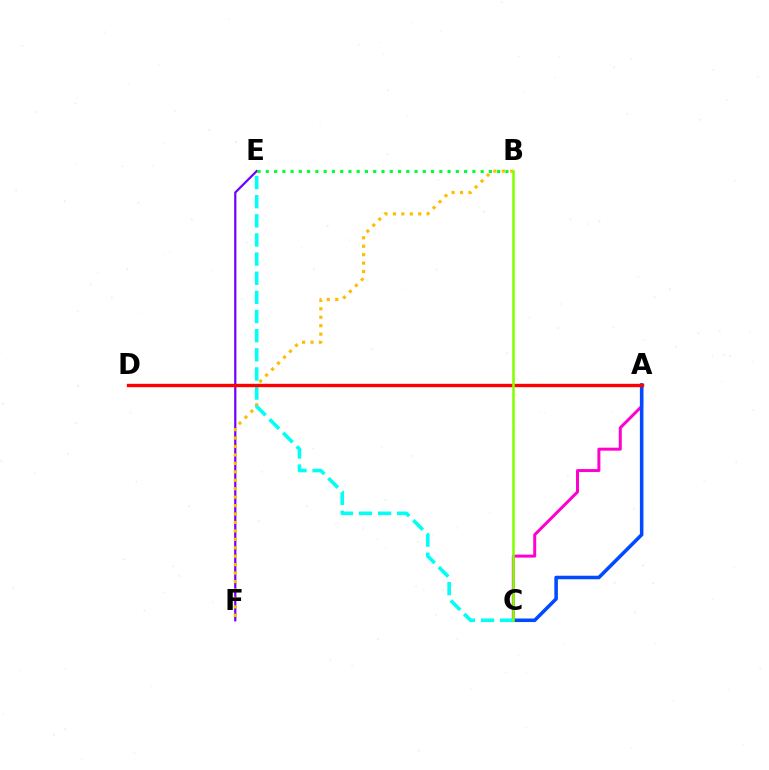{('A', 'C'): [{'color': '#ff00cf', 'line_style': 'solid', 'thickness': 2.15}, {'color': '#004bff', 'line_style': 'solid', 'thickness': 2.56}], ('E', 'F'): [{'color': '#7200ff', 'line_style': 'solid', 'thickness': 1.6}], ('B', 'F'): [{'color': '#ffbd00', 'line_style': 'dotted', 'thickness': 2.29}], ('B', 'E'): [{'color': '#00ff39', 'line_style': 'dotted', 'thickness': 2.24}], ('C', 'E'): [{'color': '#00fff6', 'line_style': 'dashed', 'thickness': 2.6}], ('A', 'D'): [{'color': '#ff0000', 'line_style': 'solid', 'thickness': 2.42}], ('B', 'C'): [{'color': '#84ff00', 'line_style': 'solid', 'thickness': 1.85}]}